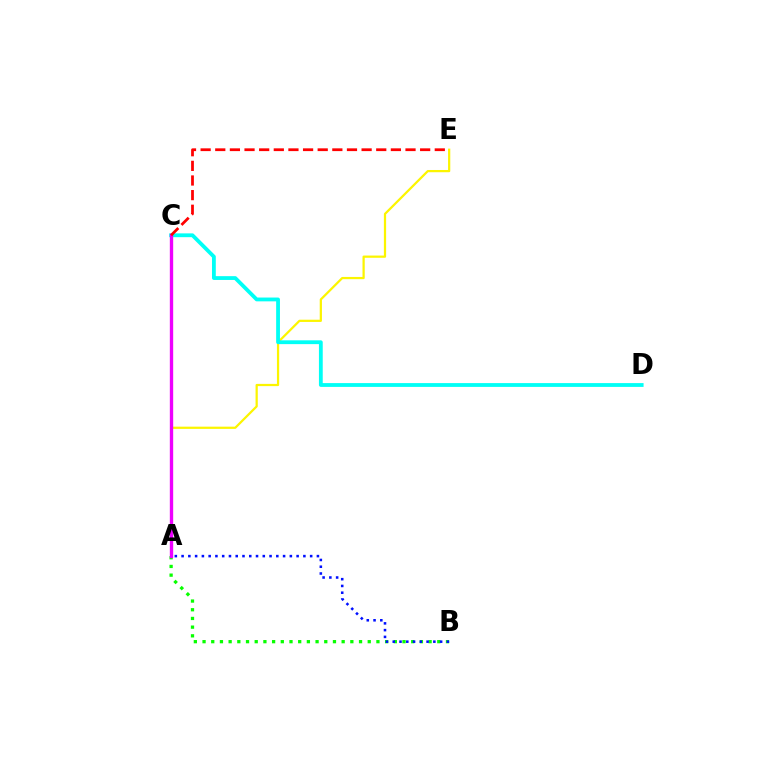{('A', 'E'): [{'color': '#fcf500', 'line_style': 'solid', 'thickness': 1.6}], ('A', 'B'): [{'color': '#08ff00', 'line_style': 'dotted', 'thickness': 2.36}, {'color': '#0010ff', 'line_style': 'dotted', 'thickness': 1.84}], ('C', 'D'): [{'color': '#00fff6', 'line_style': 'solid', 'thickness': 2.74}], ('A', 'C'): [{'color': '#ee00ff', 'line_style': 'solid', 'thickness': 2.41}], ('C', 'E'): [{'color': '#ff0000', 'line_style': 'dashed', 'thickness': 1.99}]}